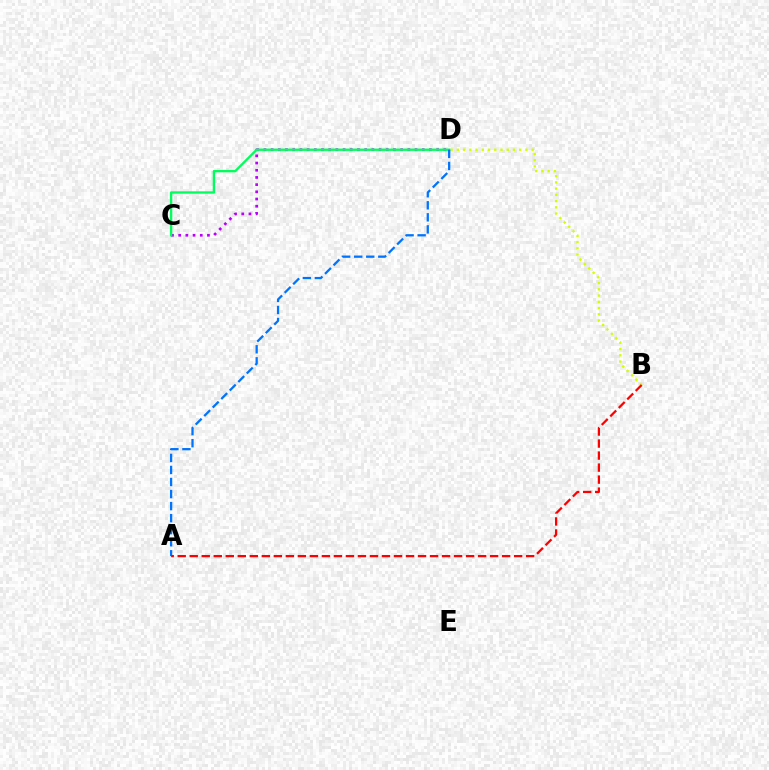{('C', 'D'): [{'color': '#b900ff', 'line_style': 'dotted', 'thickness': 1.96}, {'color': '#00ff5c', 'line_style': 'solid', 'thickness': 1.69}], ('B', 'D'): [{'color': '#d1ff00', 'line_style': 'dotted', 'thickness': 1.69}], ('A', 'D'): [{'color': '#0074ff', 'line_style': 'dashed', 'thickness': 1.64}], ('A', 'B'): [{'color': '#ff0000', 'line_style': 'dashed', 'thickness': 1.63}]}